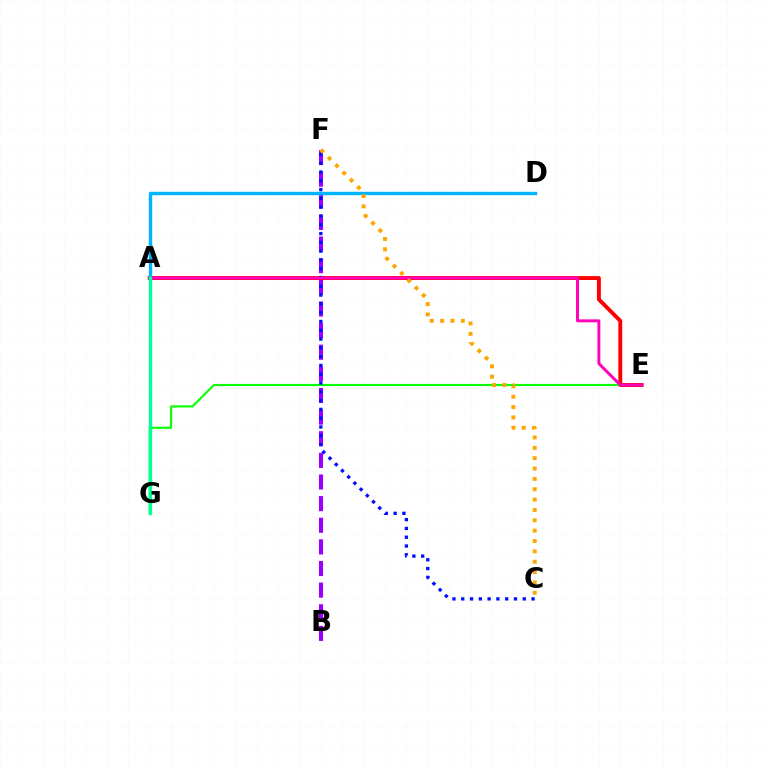{('B', 'F'): [{'color': '#9b00ff', 'line_style': 'dashed', 'thickness': 2.94}], ('A', 'D'): [{'color': '#b3ff00', 'line_style': 'dotted', 'thickness': 2.09}, {'color': '#00b5ff', 'line_style': 'solid', 'thickness': 2.45}], ('A', 'E'): [{'color': '#ff0000', 'line_style': 'solid', 'thickness': 2.81}, {'color': '#ff00bd', 'line_style': 'solid', 'thickness': 2.11}], ('E', 'G'): [{'color': '#08ff00', 'line_style': 'solid', 'thickness': 1.53}], ('C', 'F'): [{'color': '#0010ff', 'line_style': 'dotted', 'thickness': 2.39}, {'color': '#ffa500', 'line_style': 'dotted', 'thickness': 2.81}], ('A', 'G'): [{'color': '#00ff9d', 'line_style': 'solid', 'thickness': 2.41}]}